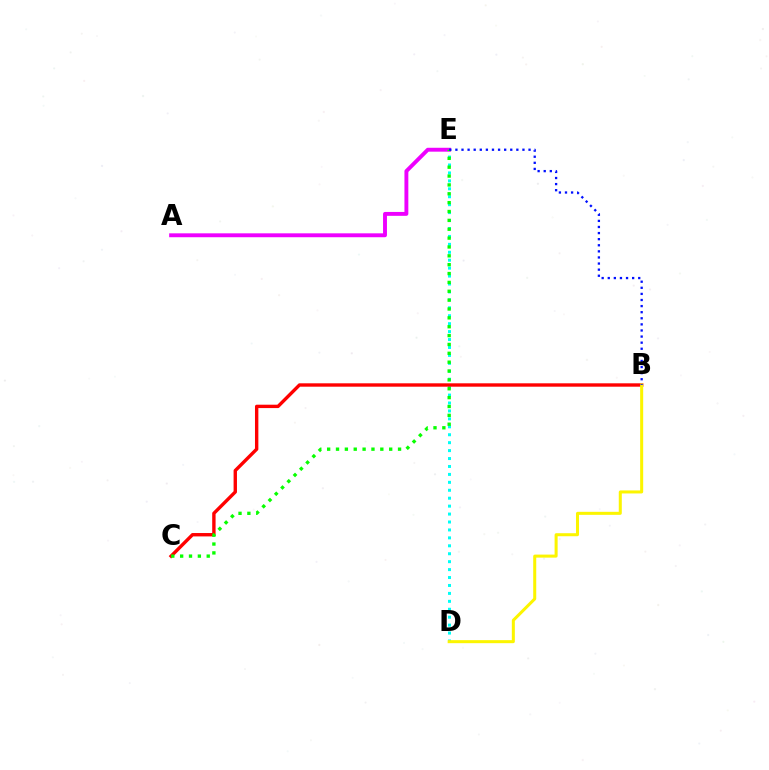{('A', 'E'): [{'color': '#ee00ff', 'line_style': 'solid', 'thickness': 2.8}], ('D', 'E'): [{'color': '#00fff6', 'line_style': 'dotted', 'thickness': 2.16}], ('B', 'C'): [{'color': '#ff0000', 'line_style': 'solid', 'thickness': 2.44}], ('C', 'E'): [{'color': '#08ff00', 'line_style': 'dotted', 'thickness': 2.41}], ('B', 'D'): [{'color': '#fcf500', 'line_style': 'solid', 'thickness': 2.18}], ('B', 'E'): [{'color': '#0010ff', 'line_style': 'dotted', 'thickness': 1.66}]}